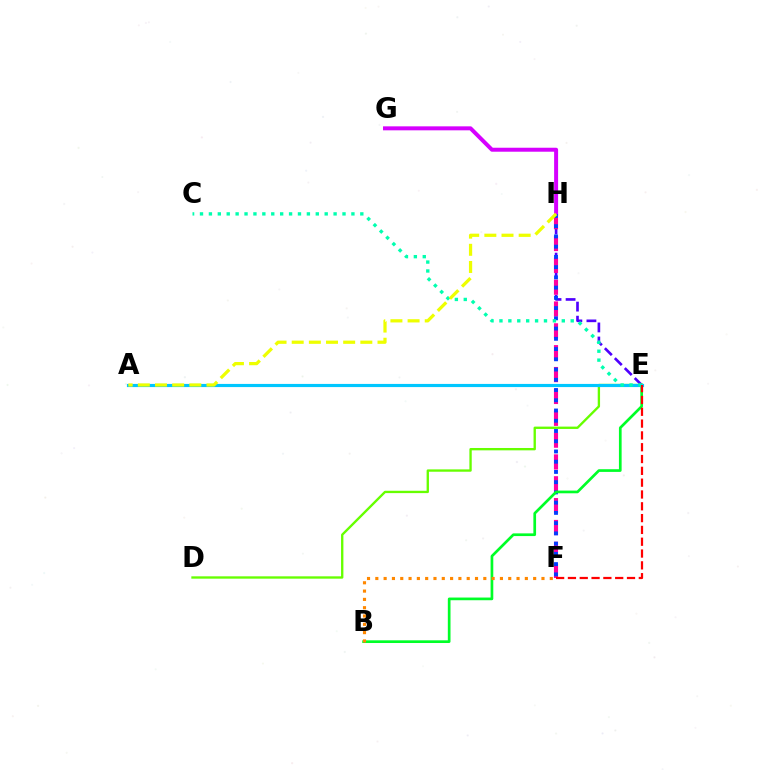{('E', 'H'): [{'color': '#4f00ff', 'line_style': 'dashed', 'thickness': 1.91}], ('D', 'E'): [{'color': '#66ff00', 'line_style': 'solid', 'thickness': 1.69}], ('G', 'H'): [{'color': '#d600ff', 'line_style': 'solid', 'thickness': 2.87}], ('F', 'H'): [{'color': '#ff00a0', 'line_style': 'dashed', 'thickness': 2.97}, {'color': '#003fff', 'line_style': 'dotted', 'thickness': 2.78}], ('B', 'E'): [{'color': '#00ff27', 'line_style': 'solid', 'thickness': 1.94}], ('B', 'F'): [{'color': '#ff8800', 'line_style': 'dotted', 'thickness': 2.26}], ('A', 'E'): [{'color': '#00c7ff', 'line_style': 'solid', 'thickness': 2.27}], ('C', 'E'): [{'color': '#00ffaf', 'line_style': 'dotted', 'thickness': 2.42}], ('A', 'H'): [{'color': '#eeff00', 'line_style': 'dashed', 'thickness': 2.33}], ('E', 'F'): [{'color': '#ff0000', 'line_style': 'dashed', 'thickness': 1.6}]}